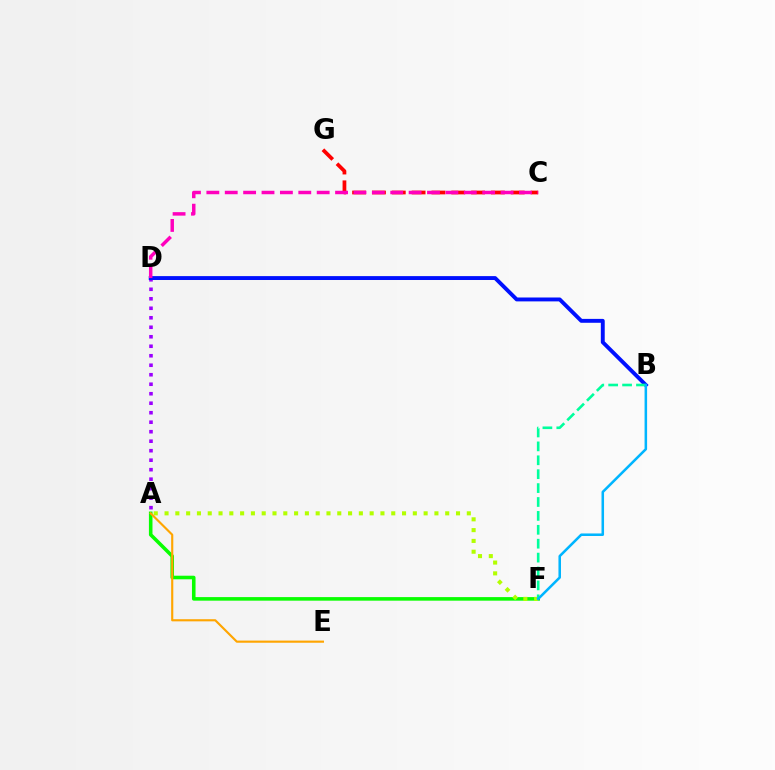{('A', 'F'): [{'color': '#08ff00', 'line_style': 'solid', 'thickness': 2.57}, {'color': '#b3ff00', 'line_style': 'dotted', 'thickness': 2.93}], ('A', 'D'): [{'color': '#9b00ff', 'line_style': 'dotted', 'thickness': 2.58}], ('B', 'D'): [{'color': '#0010ff', 'line_style': 'solid', 'thickness': 2.8}], ('C', 'G'): [{'color': '#ff0000', 'line_style': 'dashed', 'thickness': 2.69}], ('B', 'F'): [{'color': '#00ff9d', 'line_style': 'dashed', 'thickness': 1.89}, {'color': '#00b5ff', 'line_style': 'solid', 'thickness': 1.83}], ('A', 'E'): [{'color': '#ffa500', 'line_style': 'solid', 'thickness': 1.54}], ('C', 'D'): [{'color': '#ff00bd', 'line_style': 'dashed', 'thickness': 2.5}]}